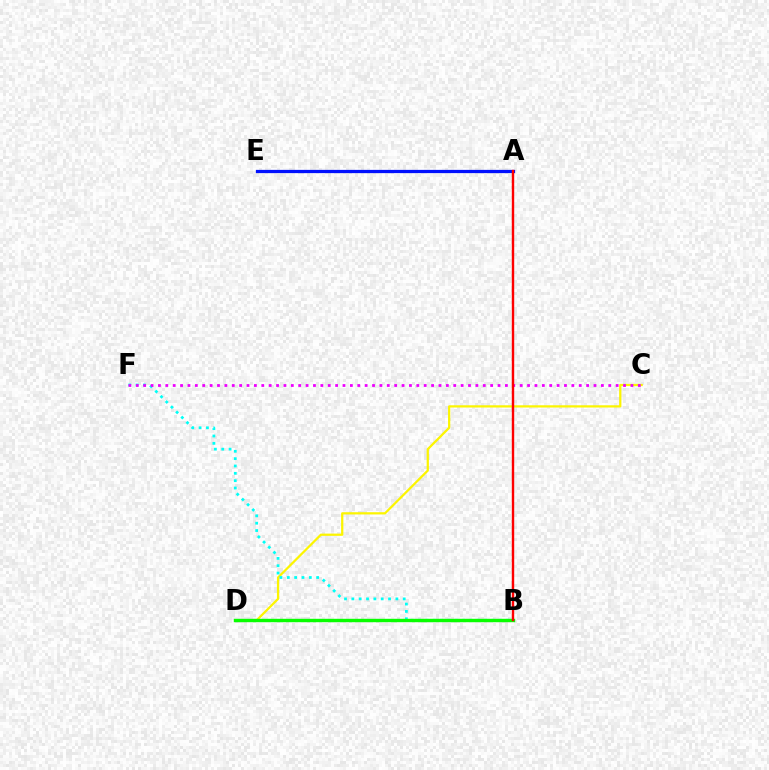{('C', 'D'): [{'color': '#fcf500', 'line_style': 'solid', 'thickness': 1.61}], ('B', 'F'): [{'color': '#00fff6', 'line_style': 'dotted', 'thickness': 1.99}], ('C', 'F'): [{'color': '#ee00ff', 'line_style': 'dotted', 'thickness': 2.01}], ('A', 'E'): [{'color': '#0010ff', 'line_style': 'solid', 'thickness': 2.34}], ('B', 'D'): [{'color': '#08ff00', 'line_style': 'solid', 'thickness': 2.45}], ('A', 'B'): [{'color': '#ff0000', 'line_style': 'solid', 'thickness': 1.73}]}